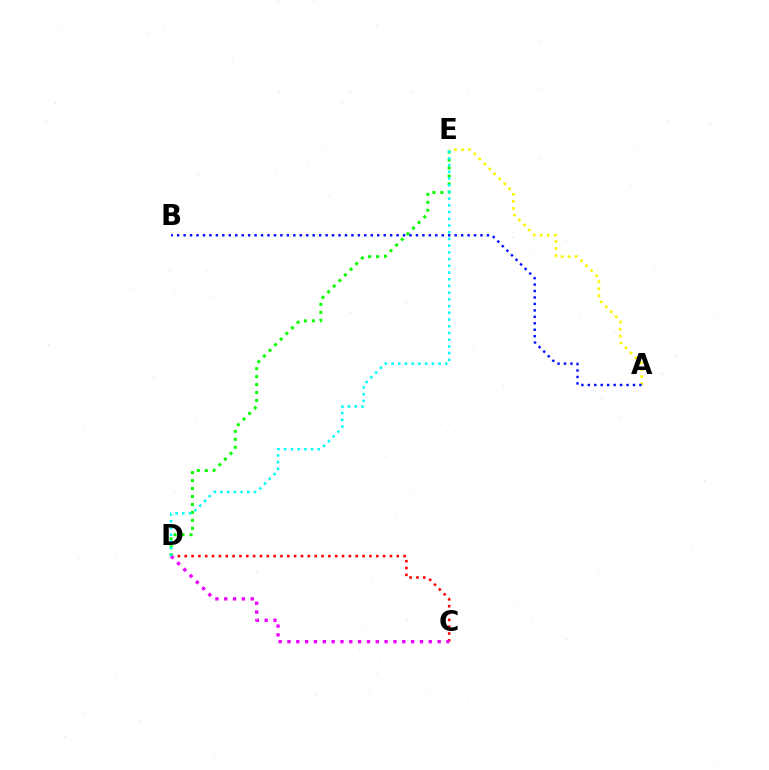{('C', 'D'): [{'color': '#ff0000', 'line_style': 'dotted', 'thickness': 1.86}, {'color': '#ee00ff', 'line_style': 'dotted', 'thickness': 2.4}], ('A', 'E'): [{'color': '#fcf500', 'line_style': 'dotted', 'thickness': 1.91}], ('D', 'E'): [{'color': '#08ff00', 'line_style': 'dotted', 'thickness': 2.16}, {'color': '#00fff6', 'line_style': 'dotted', 'thickness': 1.82}], ('A', 'B'): [{'color': '#0010ff', 'line_style': 'dotted', 'thickness': 1.75}]}